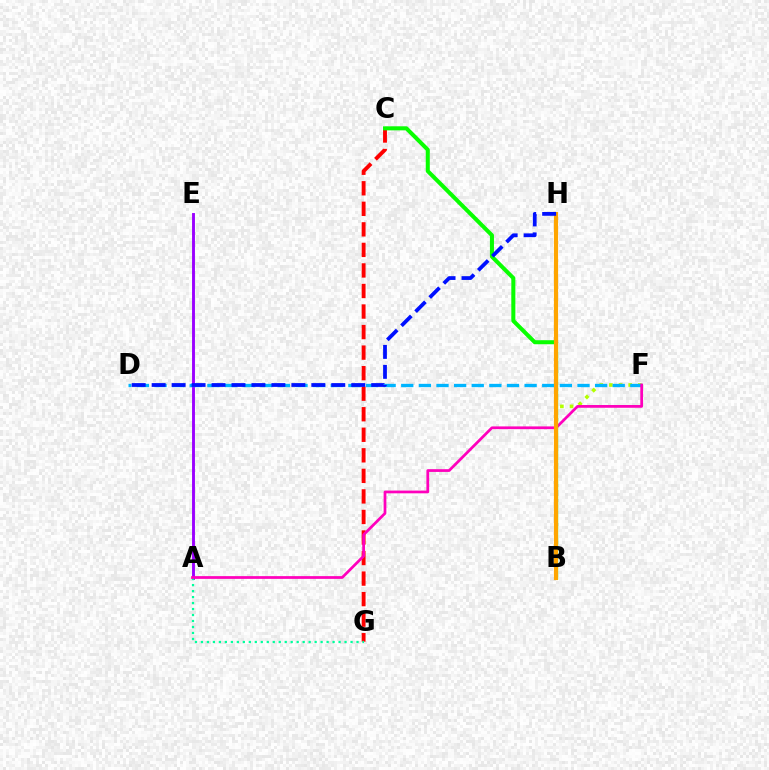{('C', 'G'): [{'color': '#ff0000', 'line_style': 'dashed', 'thickness': 2.79}], ('B', 'F'): [{'color': '#b3ff00', 'line_style': 'dotted', 'thickness': 2.62}], ('A', 'E'): [{'color': '#9b00ff', 'line_style': 'solid', 'thickness': 2.09}], ('D', 'F'): [{'color': '#00b5ff', 'line_style': 'dashed', 'thickness': 2.39}], ('A', 'G'): [{'color': '#00ff9d', 'line_style': 'dotted', 'thickness': 1.63}], ('A', 'F'): [{'color': '#ff00bd', 'line_style': 'solid', 'thickness': 1.98}], ('B', 'C'): [{'color': '#08ff00', 'line_style': 'solid', 'thickness': 2.9}], ('B', 'H'): [{'color': '#ffa500', 'line_style': 'solid', 'thickness': 2.99}], ('D', 'H'): [{'color': '#0010ff', 'line_style': 'dashed', 'thickness': 2.71}]}